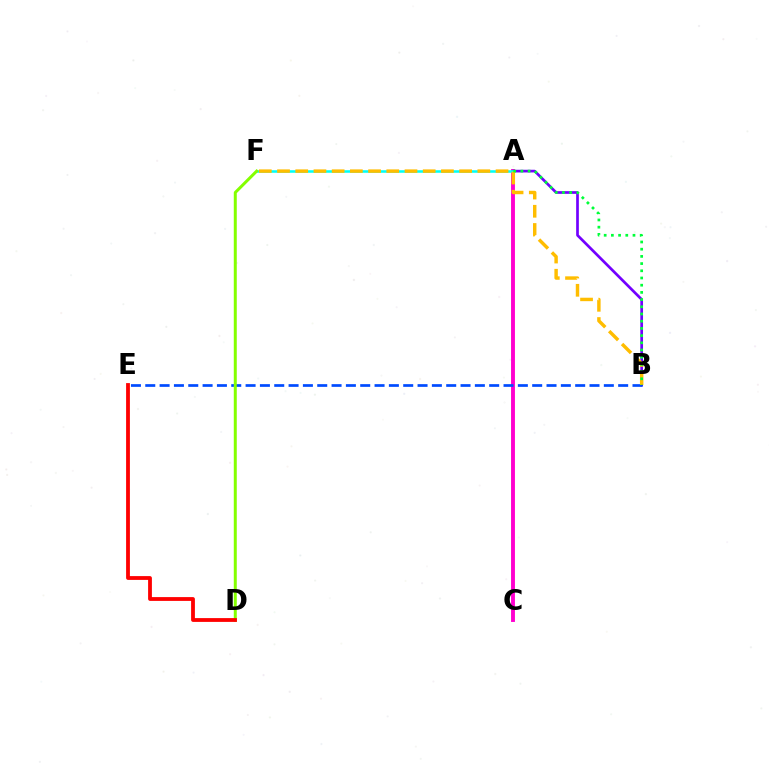{('A', 'C'): [{'color': '#ff00cf', 'line_style': 'solid', 'thickness': 2.8}], ('A', 'B'): [{'color': '#7200ff', 'line_style': 'solid', 'thickness': 1.94}, {'color': '#00ff39', 'line_style': 'dotted', 'thickness': 1.96}], ('B', 'E'): [{'color': '#004bff', 'line_style': 'dashed', 'thickness': 1.95}], ('A', 'F'): [{'color': '#00fff6', 'line_style': 'solid', 'thickness': 1.83}], ('D', 'F'): [{'color': '#84ff00', 'line_style': 'solid', 'thickness': 2.15}], ('D', 'E'): [{'color': '#ff0000', 'line_style': 'solid', 'thickness': 2.74}], ('B', 'F'): [{'color': '#ffbd00', 'line_style': 'dashed', 'thickness': 2.47}]}